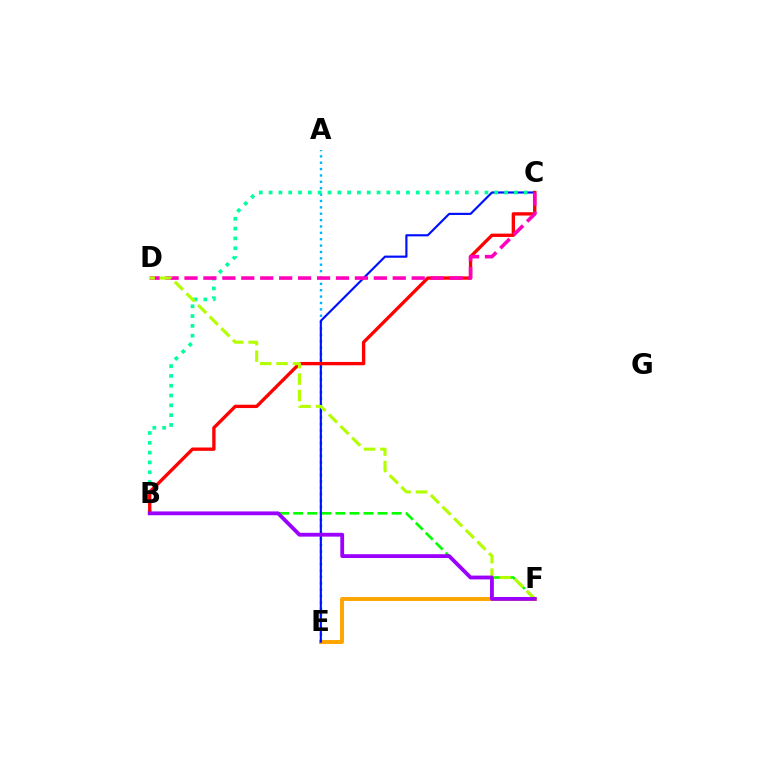{('A', 'E'): [{'color': '#00b5ff', 'line_style': 'dotted', 'thickness': 1.73}], ('E', 'F'): [{'color': '#ffa500', 'line_style': 'solid', 'thickness': 2.83}], ('B', 'F'): [{'color': '#08ff00', 'line_style': 'dashed', 'thickness': 1.91}, {'color': '#9b00ff', 'line_style': 'solid', 'thickness': 2.75}], ('C', 'E'): [{'color': '#0010ff', 'line_style': 'solid', 'thickness': 1.56}], ('B', 'C'): [{'color': '#00ff9d', 'line_style': 'dotted', 'thickness': 2.67}, {'color': '#ff0000', 'line_style': 'solid', 'thickness': 2.4}], ('C', 'D'): [{'color': '#ff00bd', 'line_style': 'dashed', 'thickness': 2.57}], ('D', 'F'): [{'color': '#b3ff00', 'line_style': 'dashed', 'thickness': 2.23}]}